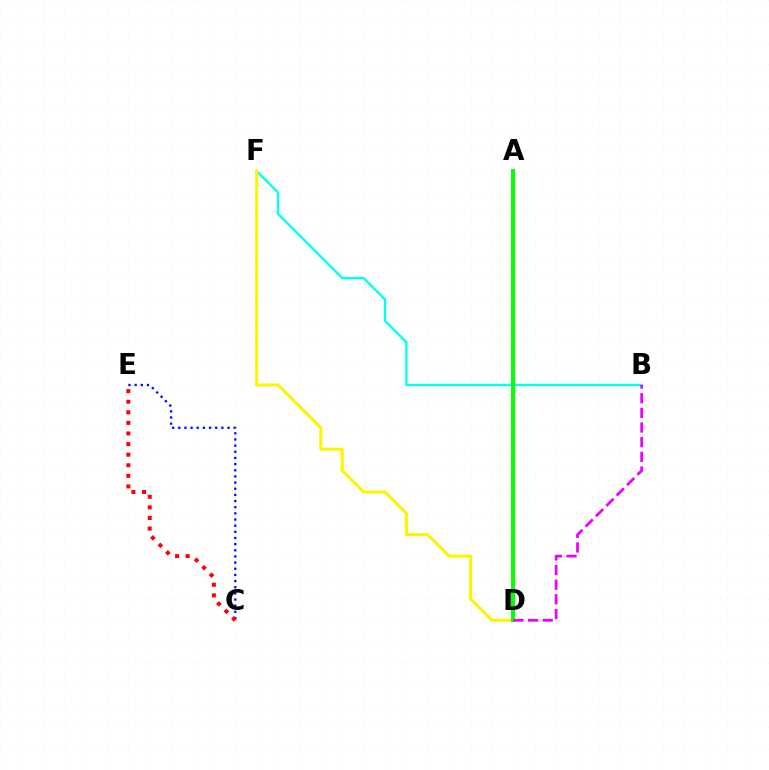{('C', 'E'): [{'color': '#0010ff', 'line_style': 'dotted', 'thickness': 1.67}, {'color': '#ff0000', 'line_style': 'dotted', 'thickness': 2.88}], ('B', 'F'): [{'color': '#00fff6', 'line_style': 'solid', 'thickness': 1.67}], ('D', 'F'): [{'color': '#fcf500', 'line_style': 'solid', 'thickness': 2.21}], ('A', 'D'): [{'color': '#08ff00', 'line_style': 'solid', 'thickness': 2.9}], ('B', 'D'): [{'color': '#ee00ff', 'line_style': 'dashed', 'thickness': 1.99}]}